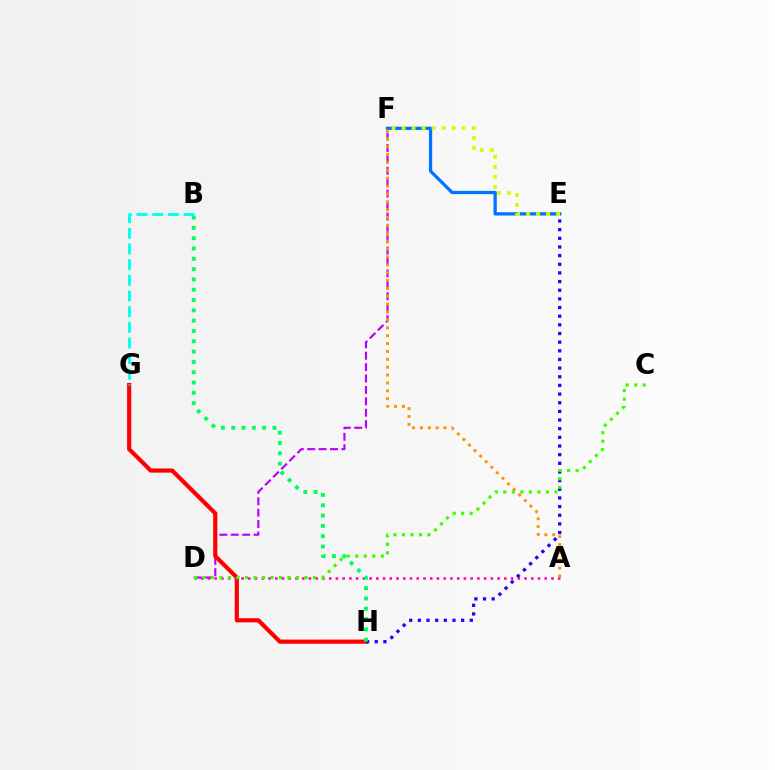{('D', 'F'): [{'color': '#b900ff', 'line_style': 'dashed', 'thickness': 1.55}], ('E', 'F'): [{'color': '#0074ff', 'line_style': 'solid', 'thickness': 2.36}, {'color': '#d1ff00', 'line_style': 'dotted', 'thickness': 2.72}], ('G', 'H'): [{'color': '#ff0000', 'line_style': 'solid', 'thickness': 3.0}], ('A', 'D'): [{'color': '#ff00ac', 'line_style': 'dotted', 'thickness': 1.83}], ('E', 'H'): [{'color': '#2500ff', 'line_style': 'dotted', 'thickness': 2.35}], ('C', 'D'): [{'color': '#3dff00', 'line_style': 'dotted', 'thickness': 2.31}], ('A', 'F'): [{'color': '#ff9400', 'line_style': 'dotted', 'thickness': 2.14}], ('B', 'H'): [{'color': '#00ff5c', 'line_style': 'dotted', 'thickness': 2.8}], ('B', 'G'): [{'color': '#00fff6', 'line_style': 'dashed', 'thickness': 2.13}]}